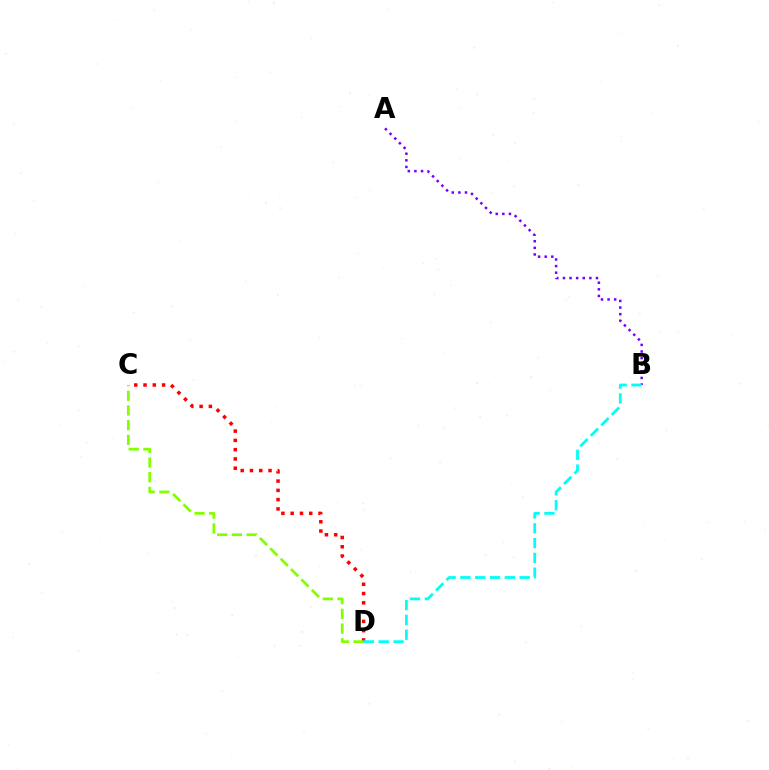{('C', 'D'): [{'color': '#ff0000', 'line_style': 'dotted', 'thickness': 2.52}, {'color': '#84ff00', 'line_style': 'dashed', 'thickness': 2.0}], ('A', 'B'): [{'color': '#7200ff', 'line_style': 'dotted', 'thickness': 1.79}], ('B', 'D'): [{'color': '#00fff6', 'line_style': 'dashed', 'thickness': 2.01}]}